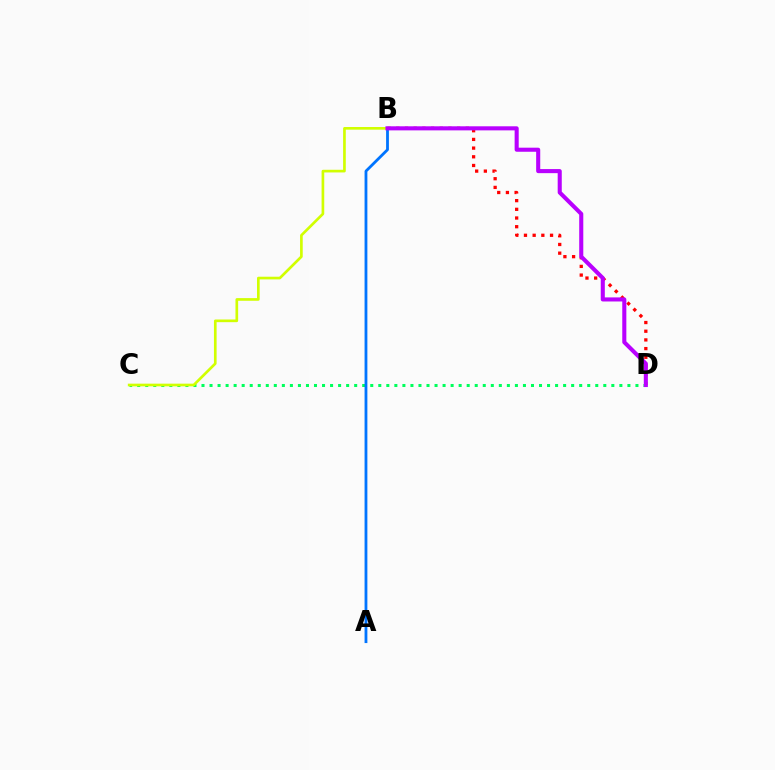{('C', 'D'): [{'color': '#00ff5c', 'line_style': 'dotted', 'thickness': 2.18}], ('B', 'D'): [{'color': '#ff0000', 'line_style': 'dotted', 'thickness': 2.36}, {'color': '#b900ff', 'line_style': 'solid', 'thickness': 2.93}], ('B', 'C'): [{'color': '#d1ff00', 'line_style': 'solid', 'thickness': 1.92}], ('A', 'B'): [{'color': '#0074ff', 'line_style': 'solid', 'thickness': 2.02}]}